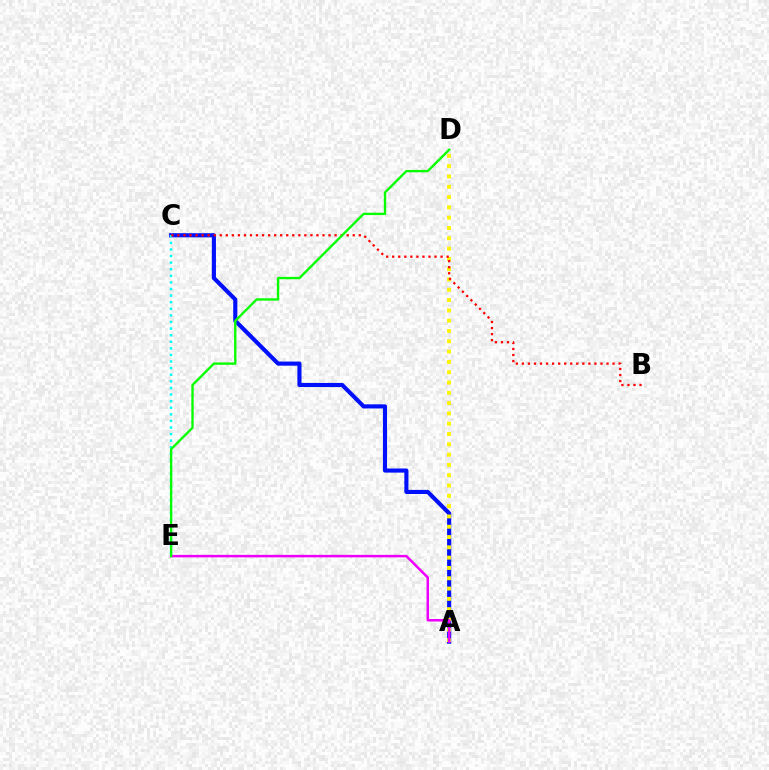{('A', 'C'): [{'color': '#0010ff', 'line_style': 'solid', 'thickness': 2.96}], ('A', 'D'): [{'color': '#fcf500', 'line_style': 'dotted', 'thickness': 2.8}], ('C', 'E'): [{'color': '#00fff6', 'line_style': 'dotted', 'thickness': 1.79}], ('A', 'E'): [{'color': '#ee00ff', 'line_style': 'solid', 'thickness': 1.81}], ('B', 'C'): [{'color': '#ff0000', 'line_style': 'dotted', 'thickness': 1.64}], ('D', 'E'): [{'color': '#08ff00', 'line_style': 'solid', 'thickness': 1.7}]}